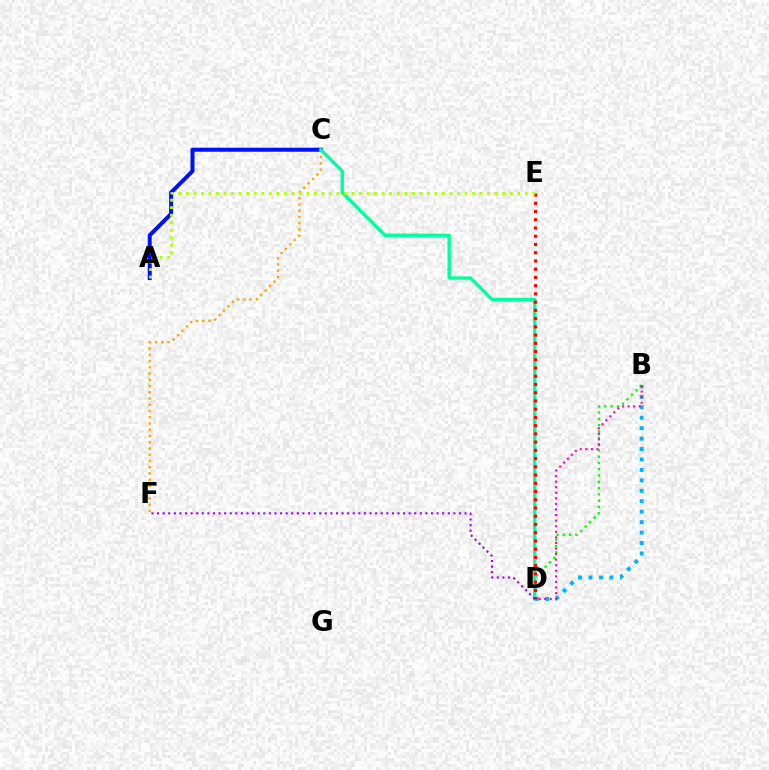{('B', 'D'): [{'color': '#00b5ff', 'line_style': 'dotted', 'thickness': 2.84}, {'color': '#08ff00', 'line_style': 'dotted', 'thickness': 1.71}, {'color': '#ff00bd', 'line_style': 'dotted', 'thickness': 1.51}], ('A', 'C'): [{'color': '#0010ff', 'line_style': 'solid', 'thickness': 2.89}], ('C', 'F'): [{'color': '#ffa500', 'line_style': 'dotted', 'thickness': 1.7}], ('C', 'D'): [{'color': '#00ff9d', 'line_style': 'solid', 'thickness': 2.4}], ('D', 'E'): [{'color': '#ff0000', 'line_style': 'dotted', 'thickness': 2.24}], ('D', 'F'): [{'color': '#9b00ff', 'line_style': 'dotted', 'thickness': 1.52}], ('A', 'E'): [{'color': '#b3ff00', 'line_style': 'dotted', 'thickness': 2.05}]}